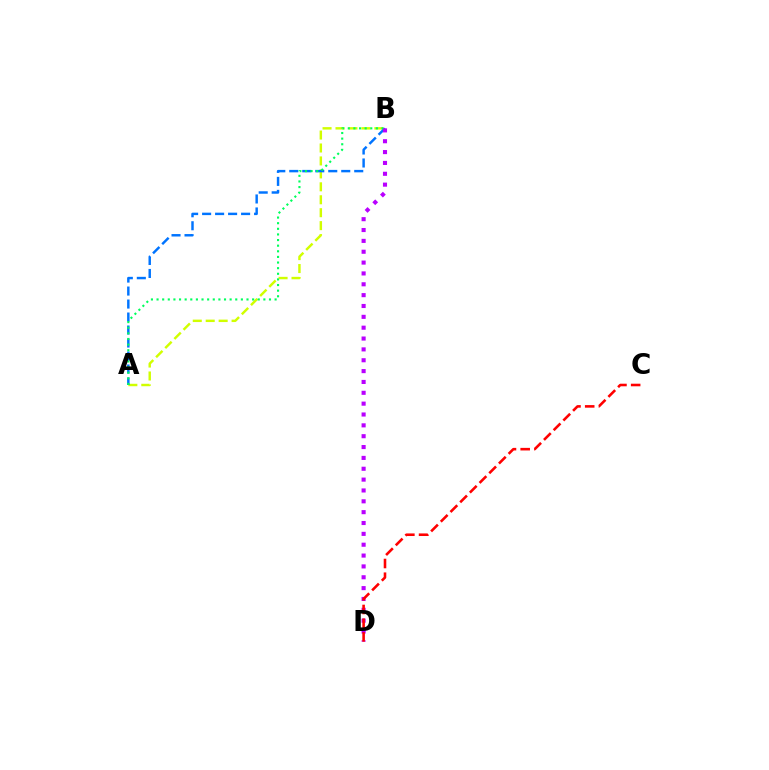{('A', 'B'): [{'color': '#d1ff00', 'line_style': 'dashed', 'thickness': 1.76}, {'color': '#0074ff', 'line_style': 'dashed', 'thickness': 1.77}, {'color': '#00ff5c', 'line_style': 'dotted', 'thickness': 1.53}], ('B', 'D'): [{'color': '#b900ff', 'line_style': 'dotted', 'thickness': 2.95}], ('C', 'D'): [{'color': '#ff0000', 'line_style': 'dashed', 'thickness': 1.86}]}